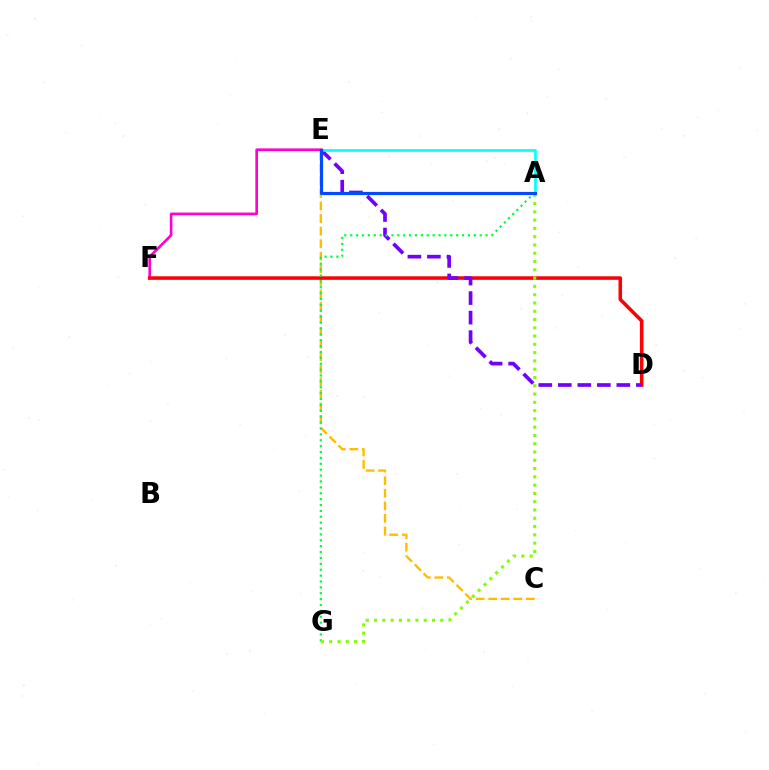{('E', 'F'): [{'color': '#ff00cf', 'line_style': 'solid', 'thickness': 1.9}], ('C', 'E'): [{'color': '#ffbd00', 'line_style': 'dashed', 'thickness': 1.7}], ('D', 'F'): [{'color': '#ff0000', 'line_style': 'solid', 'thickness': 2.55}], ('D', 'E'): [{'color': '#7200ff', 'line_style': 'dashed', 'thickness': 2.65}], ('A', 'G'): [{'color': '#00ff39', 'line_style': 'dotted', 'thickness': 1.6}, {'color': '#84ff00', 'line_style': 'dotted', 'thickness': 2.25}], ('A', 'E'): [{'color': '#00fff6', 'line_style': 'solid', 'thickness': 1.89}, {'color': '#004bff', 'line_style': 'solid', 'thickness': 2.28}]}